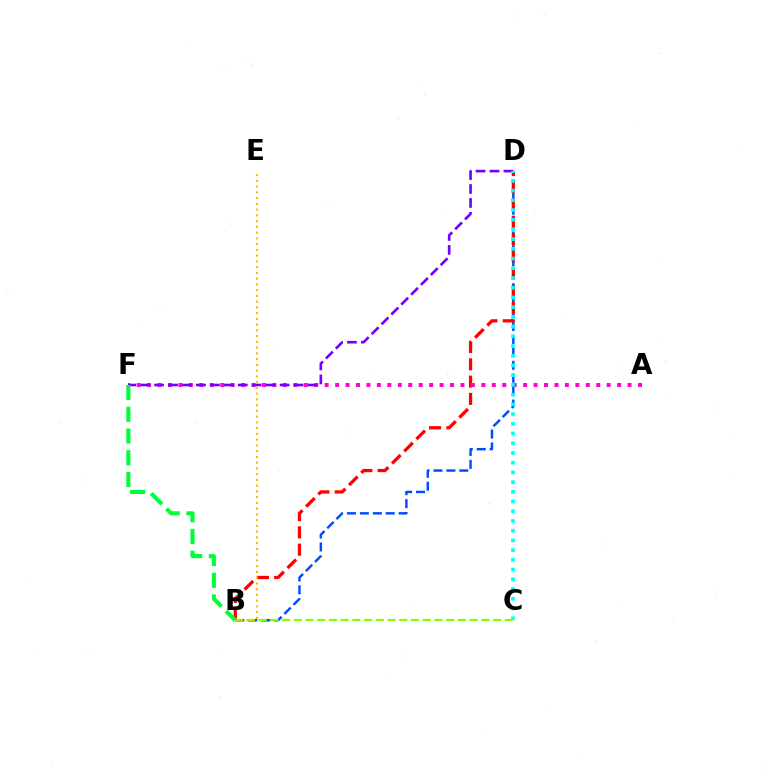{('B', 'D'): [{'color': '#004bff', 'line_style': 'dashed', 'thickness': 1.76}, {'color': '#ff0000', 'line_style': 'dashed', 'thickness': 2.35}], ('A', 'F'): [{'color': '#ff00cf', 'line_style': 'dotted', 'thickness': 2.84}], ('D', 'F'): [{'color': '#7200ff', 'line_style': 'dashed', 'thickness': 1.89}], ('B', 'C'): [{'color': '#84ff00', 'line_style': 'dashed', 'thickness': 1.59}], ('B', 'E'): [{'color': '#ffbd00', 'line_style': 'dotted', 'thickness': 1.56}], ('B', 'F'): [{'color': '#00ff39', 'line_style': 'dashed', 'thickness': 2.95}], ('C', 'D'): [{'color': '#00fff6', 'line_style': 'dotted', 'thickness': 2.64}]}